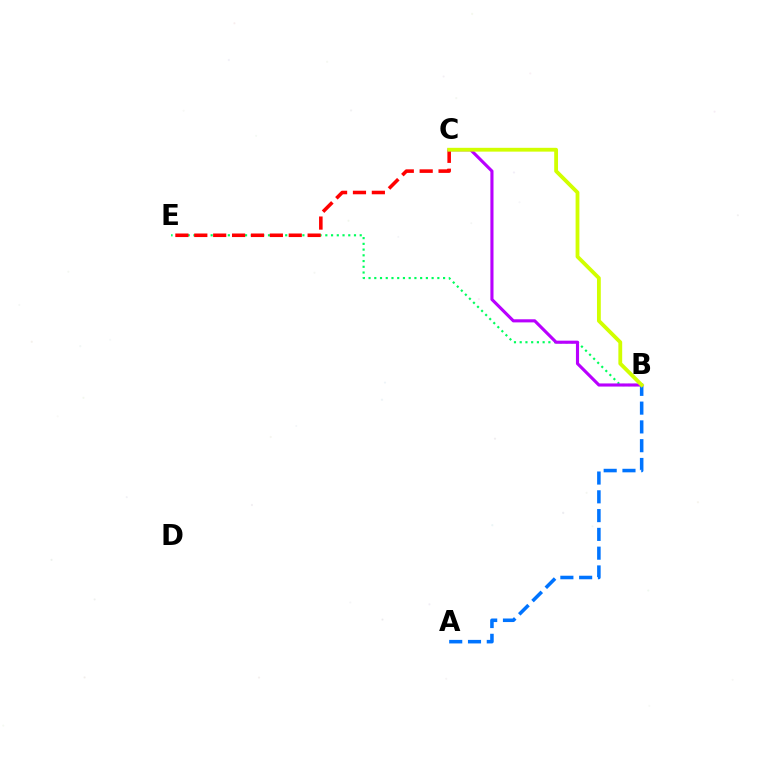{('B', 'E'): [{'color': '#00ff5c', 'line_style': 'dotted', 'thickness': 1.56}], ('A', 'B'): [{'color': '#0074ff', 'line_style': 'dashed', 'thickness': 2.55}], ('C', 'E'): [{'color': '#ff0000', 'line_style': 'dashed', 'thickness': 2.57}], ('B', 'C'): [{'color': '#b900ff', 'line_style': 'solid', 'thickness': 2.24}, {'color': '#d1ff00', 'line_style': 'solid', 'thickness': 2.74}]}